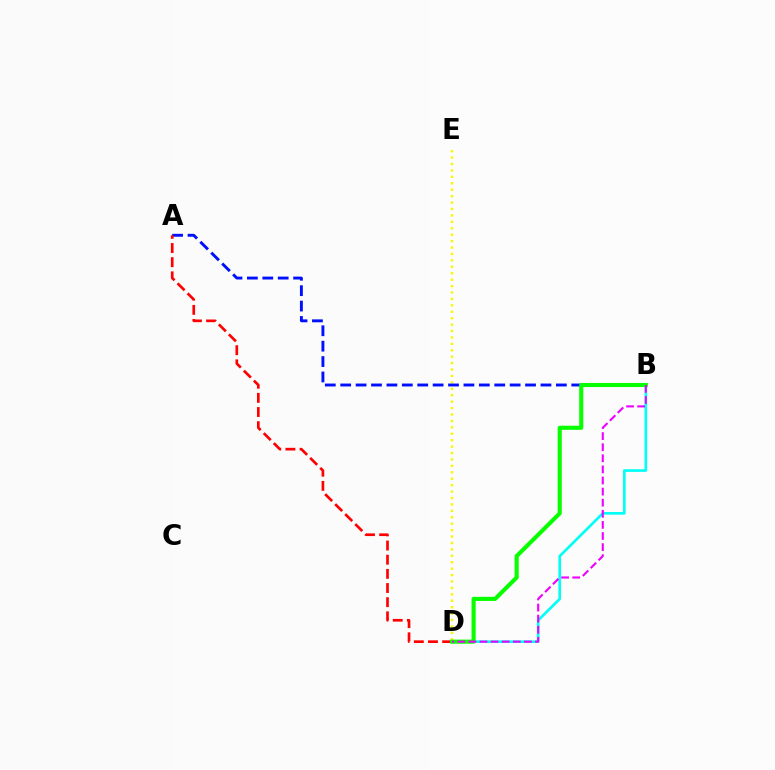{('D', 'E'): [{'color': '#fcf500', 'line_style': 'dotted', 'thickness': 1.74}], ('B', 'D'): [{'color': '#00fff6', 'line_style': 'solid', 'thickness': 1.92}, {'color': '#08ff00', 'line_style': 'solid', 'thickness': 2.97}, {'color': '#ee00ff', 'line_style': 'dashed', 'thickness': 1.51}], ('A', 'B'): [{'color': '#0010ff', 'line_style': 'dashed', 'thickness': 2.09}], ('A', 'D'): [{'color': '#ff0000', 'line_style': 'dashed', 'thickness': 1.92}]}